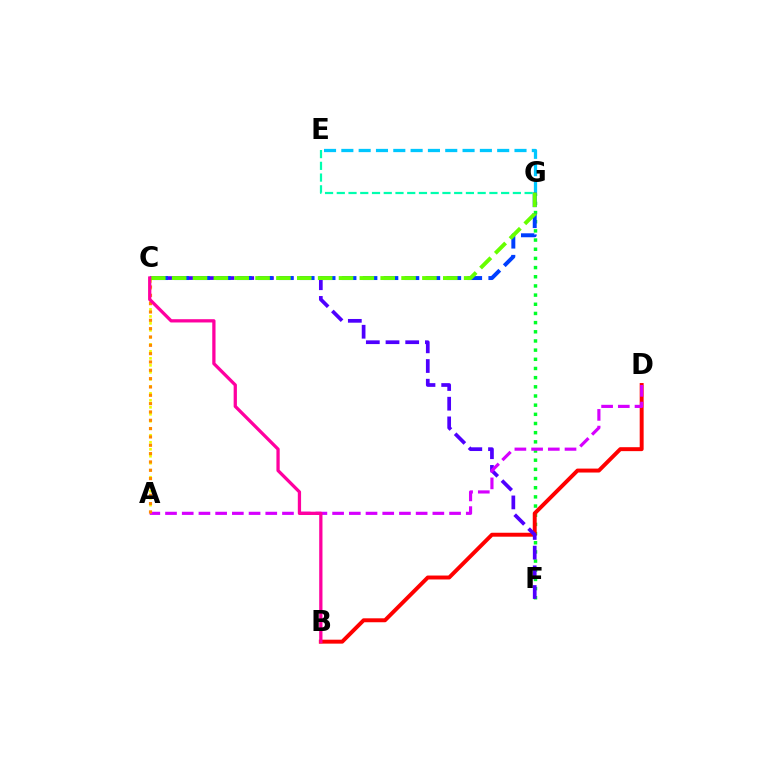{('A', 'C'): [{'color': '#eeff00', 'line_style': 'dotted', 'thickness': 1.9}, {'color': '#ff8800', 'line_style': 'dotted', 'thickness': 2.26}], ('F', 'G'): [{'color': '#00ff27', 'line_style': 'dotted', 'thickness': 2.49}], ('B', 'D'): [{'color': '#ff0000', 'line_style': 'solid', 'thickness': 2.84}], ('E', 'G'): [{'color': '#00c7ff', 'line_style': 'dashed', 'thickness': 2.35}, {'color': '#00ffaf', 'line_style': 'dashed', 'thickness': 1.59}], ('C', 'F'): [{'color': '#4f00ff', 'line_style': 'dashed', 'thickness': 2.67}], ('A', 'D'): [{'color': '#d600ff', 'line_style': 'dashed', 'thickness': 2.27}], ('C', 'G'): [{'color': '#003fff', 'line_style': 'dashed', 'thickness': 2.85}, {'color': '#66ff00', 'line_style': 'dashed', 'thickness': 2.83}], ('B', 'C'): [{'color': '#ff00a0', 'line_style': 'solid', 'thickness': 2.35}]}